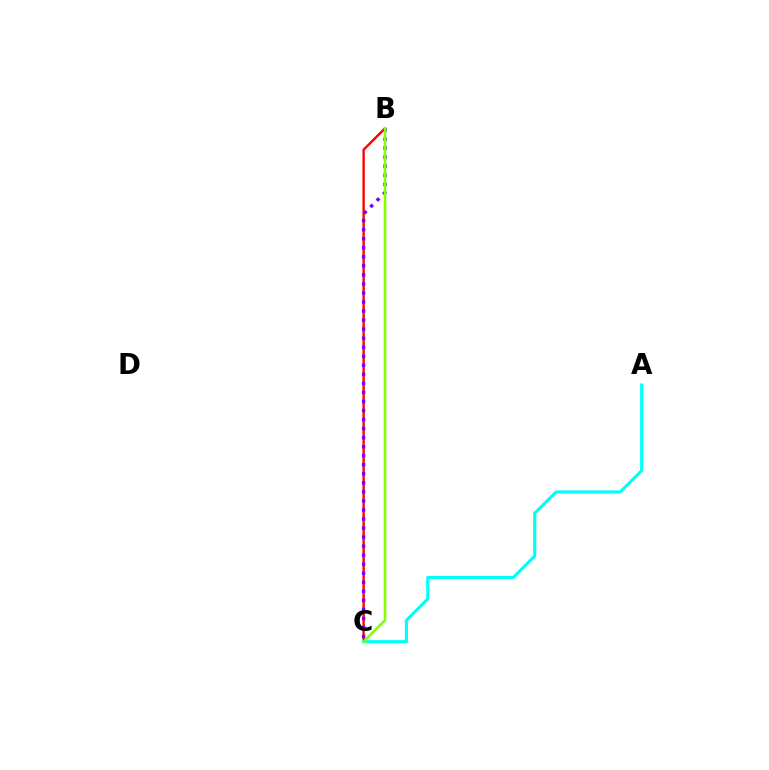{('B', 'C'): [{'color': '#ff0000', 'line_style': 'solid', 'thickness': 1.71}, {'color': '#7200ff', 'line_style': 'dotted', 'thickness': 2.46}, {'color': '#84ff00', 'line_style': 'solid', 'thickness': 1.89}], ('A', 'C'): [{'color': '#00fff6', 'line_style': 'solid', 'thickness': 2.23}]}